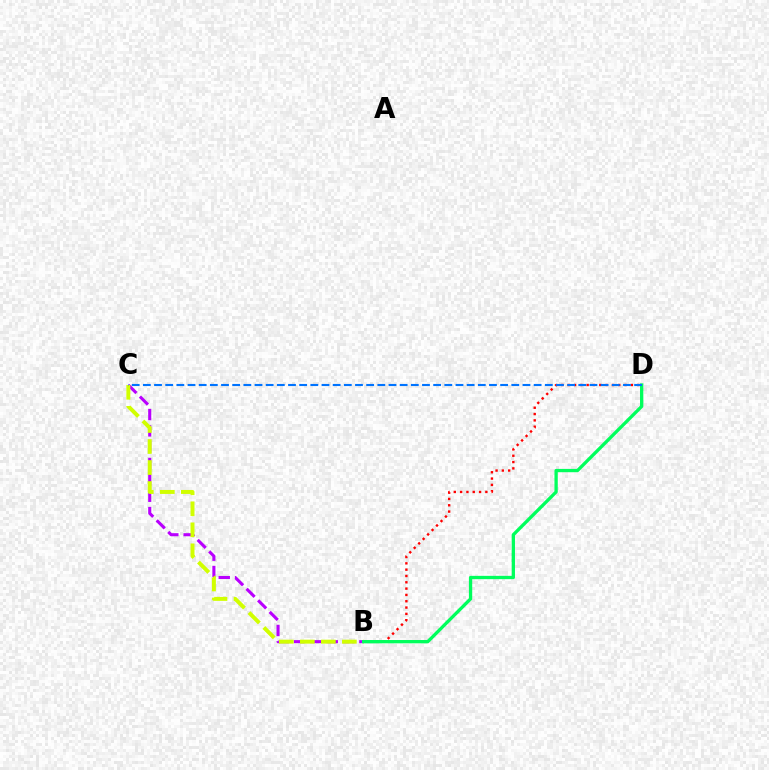{('B', 'C'): [{'color': '#b900ff', 'line_style': 'dashed', 'thickness': 2.22}, {'color': '#d1ff00', 'line_style': 'dashed', 'thickness': 2.85}], ('B', 'D'): [{'color': '#ff0000', 'line_style': 'dotted', 'thickness': 1.72}, {'color': '#00ff5c', 'line_style': 'solid', 'thickness': 2.38}], ('C', 'D'): [{'color': '#0074ff', 'line_style': 'dashed', 'thickness': 1.52}]}